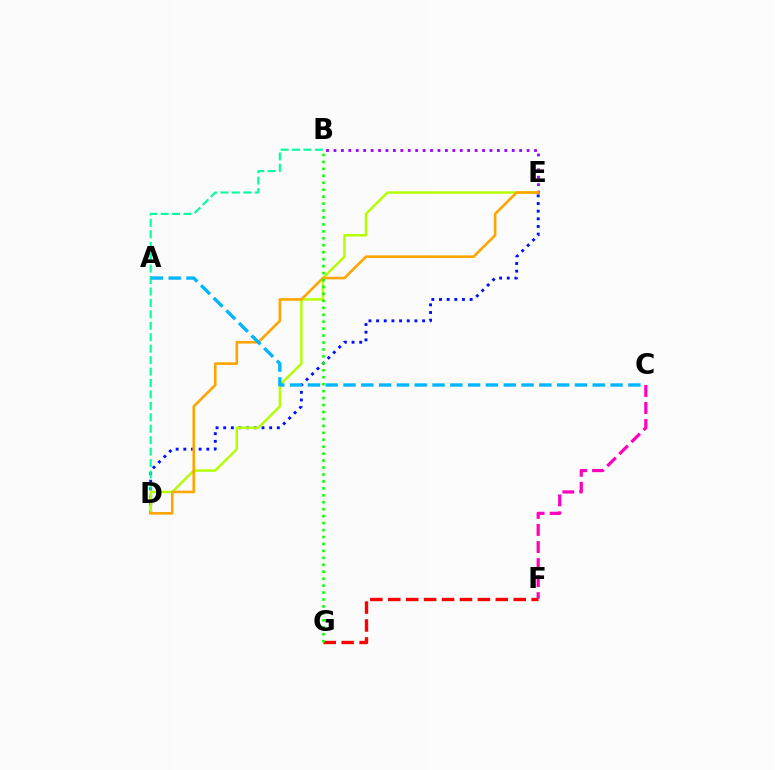{('D', 'E'): [{'color': '#0010ff', 'line_style': 'dotted', 'thickness': 2.08}, {'color': '#b3ff00', 'line_style': 'solid', 'thickness': 1.76}, {'color': '#ffa500', 'line_style': 'solid', 'thickness': 1.88}], ('B', 'D'): [{'color': '#00ff9d', 'line_style': 'dashed', 'thickness': 1.55}], ('B', 'E'): [{'color': '#9b00ff', 'line_style': 'dotted', 'thickness': 2.02}], ('F', 'G'): [{'color': '#ff0000', 'line_style': 'dashed', 'thickness': 2.43}], ('B', 'G'): [{'color': '#08ff00', 'line_style': 'dotted', 'thickness': 1.89}], ('C', 'F'): [{'color': '#ff00bd', 'line_style': 'dashed', 'thickness': 2.31}], ('A', 'C'): [{'color': '#00b5ff', 'line_style': 'dashed', 'thickness': 2.42}]}